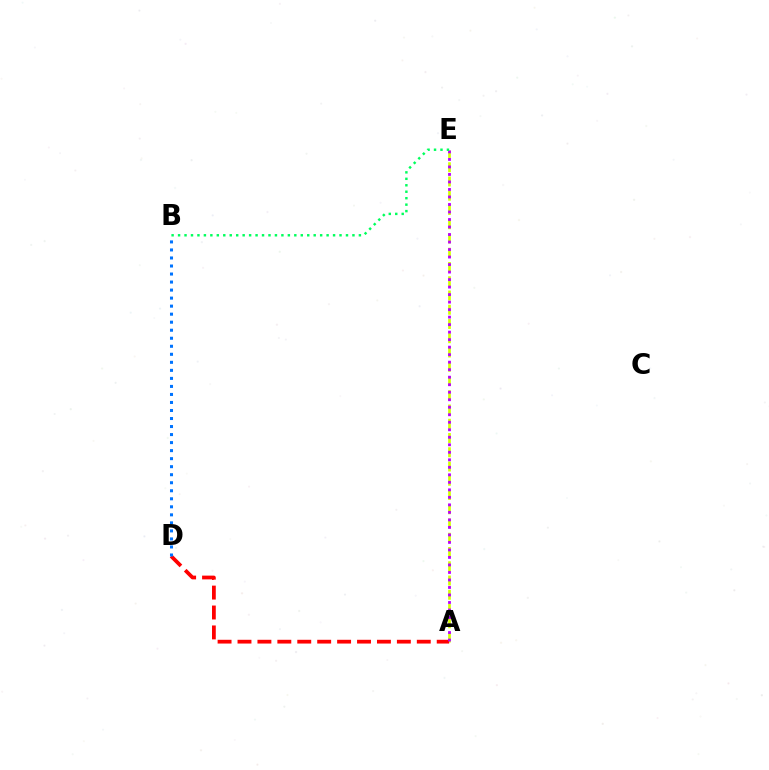{('A', 'E'): [{'color': '#d1ff00', 'line_style': 'dashed', 'thickness': 1.94}, {'color': '#b900ff', 'line_style': 'dotted', 'thickness': 2.04}], ('A', 'D'): [{'color': '#ff0000', 'line_style': 'dashed', 'thickness': 2.71}], ('B', 'E'): [{'color': '#00ff5c', 'line_style': 'dotted', 'thickness': 1.75}], ('B', 'D'): [{'color': '#0074ff', 'line_style': 'dotted', 'thickness': 2.18}]}